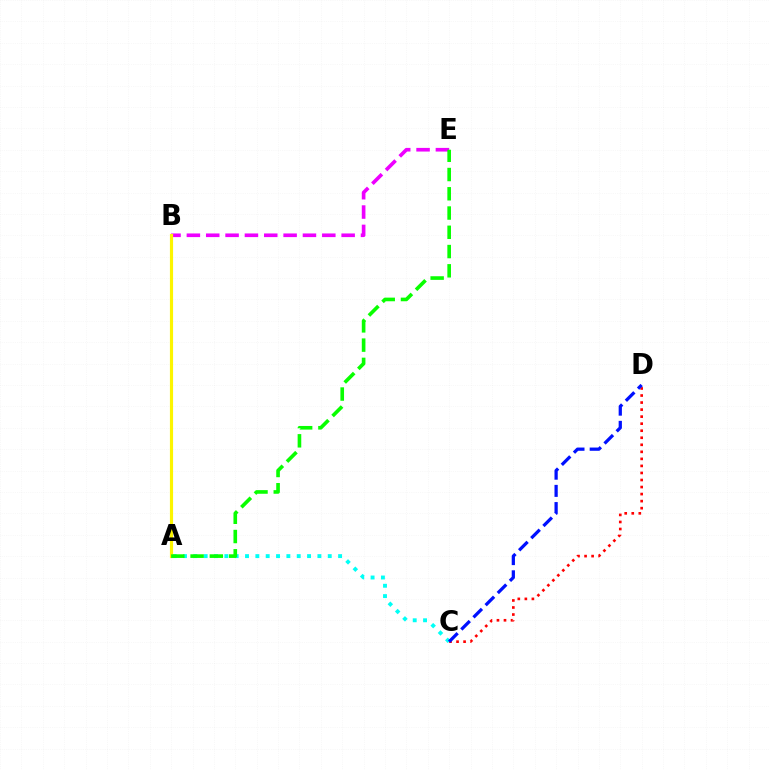{('C', 'D'): [{'color': '#ff0000', 'line_style': 'dotted', 'thickness': 1.91}, {'color': '#0010ff', 'line_style': 'dashed', 'thickness': 2.34}], ('A', 'C'): [{'color': '#00fff6', 'line_style': 'dotted', 'thickness': 2.81}], ('B', 'E'): [{'color': '#ee00ff', 'line_style': 'dashed', 'thickness': 2.63}], ('A', 'B'): [{'color': '#fcf500', 'line_style': 'solid', 'thickness': 2.27}], ('A', 'E'): [{'color': '#08ff00', 'line_style': 'dashed', 'thickness': 2.62}]}